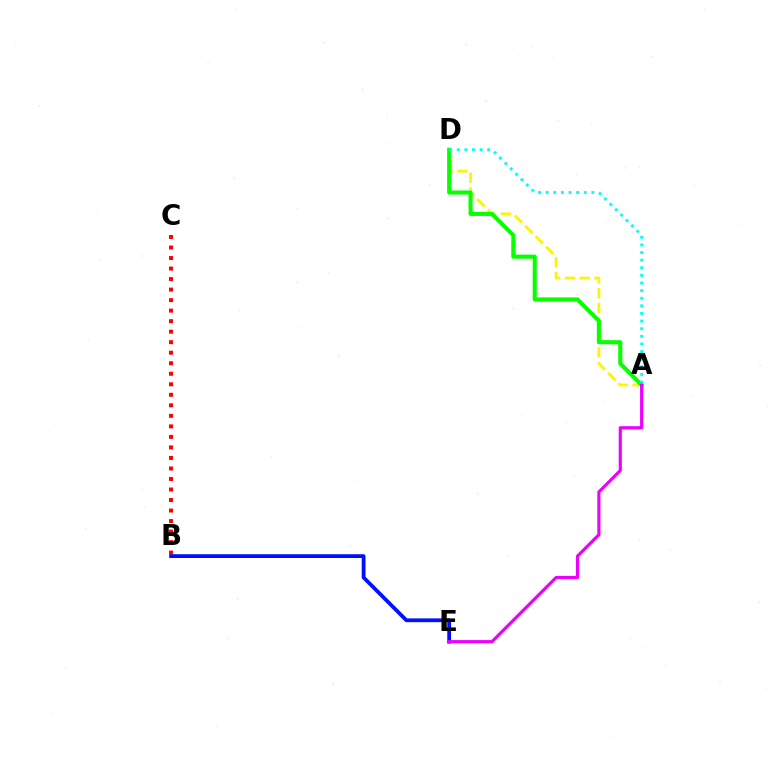{('A', 'D'): [{'color': '#fcf500', 'line_style': 'dashed', 'thickness': 2.0}, {'color': '#08ff00', 'line_style': 'solid', 'thickness': 2.94}, {'color': '#00fff6', 'line_style': 'dotted', 'thickness': 2.07}], ('B', 'C'): [{'color': '#ff0000', 'line_style': 'dotted', 'thickness': 2.86}], ('B', 'E'): [{'color': '#0010ff', 'line_style': 'solid', 'thickness': 2.72}], ('A', 'E'): [{'color': '#ee00ff', 'line_style': 'solid', 'thickness': 2.27}]}